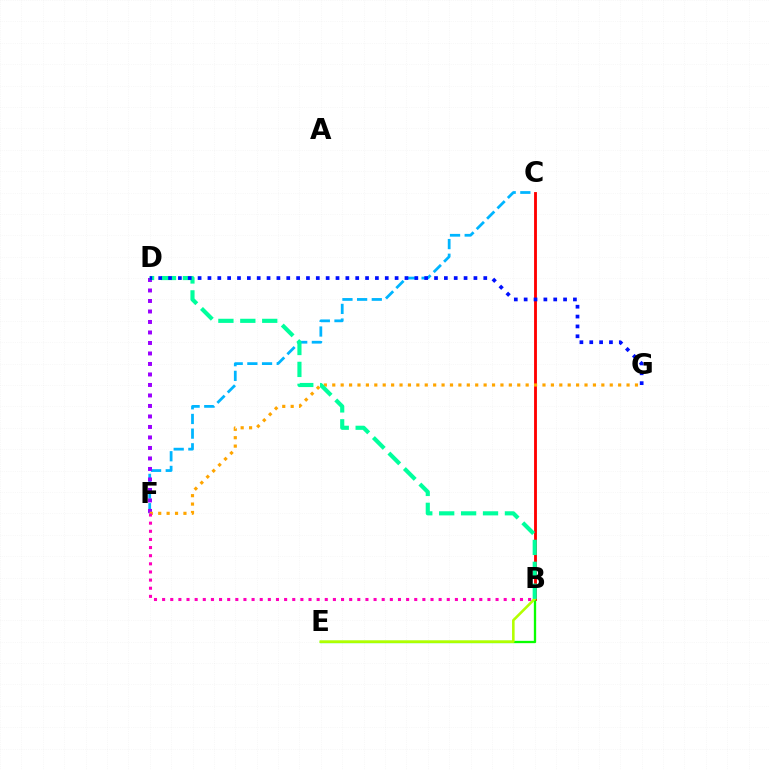{('B', 'C'): [{'color': '#ff0000', 'line_style': 'solid', 'thickness': 2.05}], ('C', 'F'): [{'color': '#00b5ff', 'line_style': 'dashed', 'thickness': 1.99}], ('D', 'F'): [{'color': '#9b00ff', 'line_style': 'dotted', 'thickness': 2.85}], ('B', 'E'): [{'color': '#08ff00', 'line_style': 'solid', 'thickness': 1.67}, {'color': '#b3ff00', 'line_style': 'solid', 'thickness': 1.86}], ('F', 'G'): [{'color': '#ffa500', 'line_style': 'dotted', 'thickness': 2.28}], ('B', 'D'): [{'color': '#00ff9d', 'line_style': 'dashed', 'thickness': 2.98}], ('D', 'G'): [{'color': '#0010ff', 'line_style': 'dotted', 'thickness': 2.68}], ('B', 'F'): [{'color': '#ff00bd', 'line_style': 'dotted', 'thickness': 2.21}]}